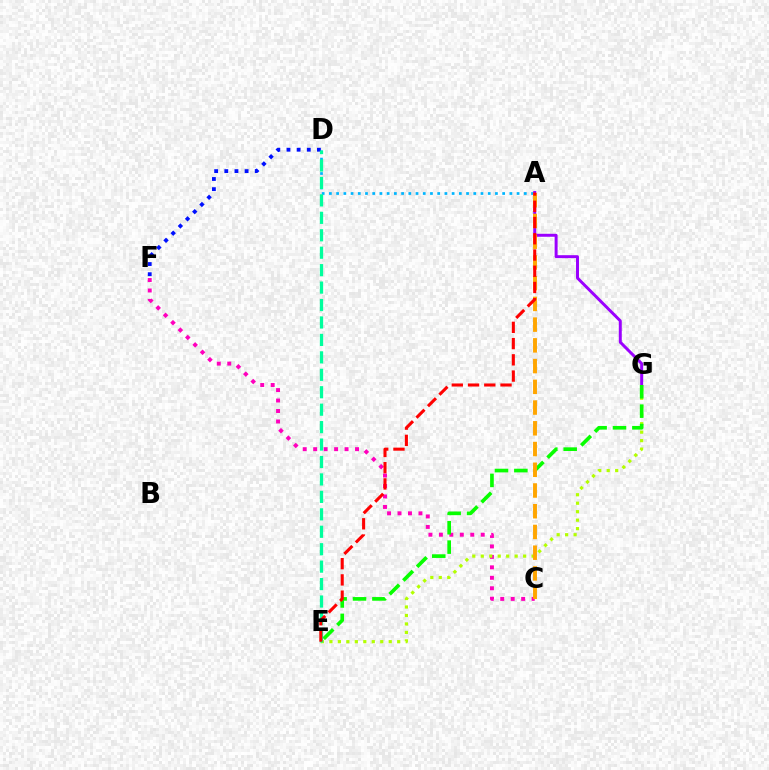{('C', 'F'): [{'color': '#ff00bd', 'line_style': 'dotted', 'thickness': 2.84}], ('A', 'D'): [{'color': '#00b5ff', 'line_style': 'dotted', 'thickness': 1.96}], ('D', 'F'): [{'color': '#0010ff', 'line_style': 'dotted', 'thickness': 2.76}], ('E', 'G'): [{'color': '#b3ff00', 'line_style': 'dotted', 'thickness': 2.3}, {'color': '#08ff00', 'line_style': 'dashed', 'thickness': 2.63}], ('A', 'G'): [{'color': '#9b00ff', 'line_style': 'solid', 'thickness': 2.14}], ('D', 'E'): [{'color': '#00ff9d', 'line_style': 'dashed', 'thickness': 2.37}], ('A', 'C'): [{'color': '#ffa500', 'line_style': 'dashed', 'thickness': 2.82}], ('A', 'E'): [{'color': '#ff0000', 'line_style': 'dashed', 'thickness': 2.21}]}